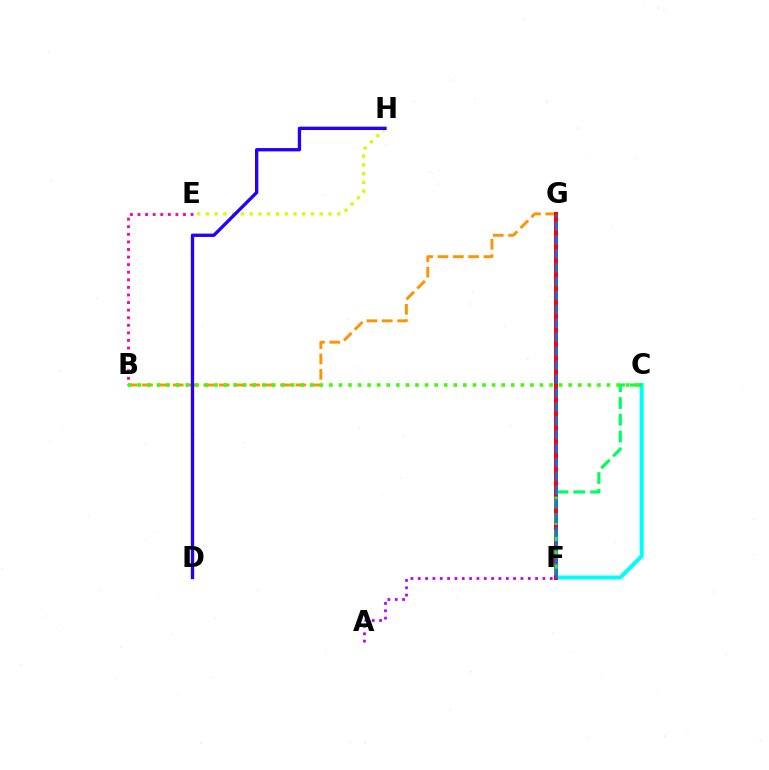{('B', 'G'): [{'color': '#ff9400', 'line_style': 'dashed', 'thickness': 2.08}], ('C', 'F'): [{'color': '#00fff6', 'line_style': 'solid', 'thickness': 2.87}, {'color': '#00ff5c', 'line_style': 'dashed', 'thickness': 2.28}], ('B', 'E'): [{'color': '#ff00ac', 'line_style': 'dotted', 'thickness': 2.06}], ('E', 'H'): [{'color': '#d1ff00', 'line_style': 'dotted', 'thickness': 2.38}], ('F', 'G'): [{'color': '#ff0000', 'line_style': 'solid', 'thickness': 2.88}, {'color': '#0074ff', 'line_style': 'dashed', 'thickness': 1.89}], ('D', 'H'): [{'color': '#2500ff', 'line_style': 'solid', 'thickness': 2.4}], ('B', 'C'): [{'color': '#3dff00', 'line_style': 'dotted', 'thickness': 2.6}], ('A', 'F'): [{'color': '#b900ff', 'line_style': 'dotted', 'thickness': 1.99}]}